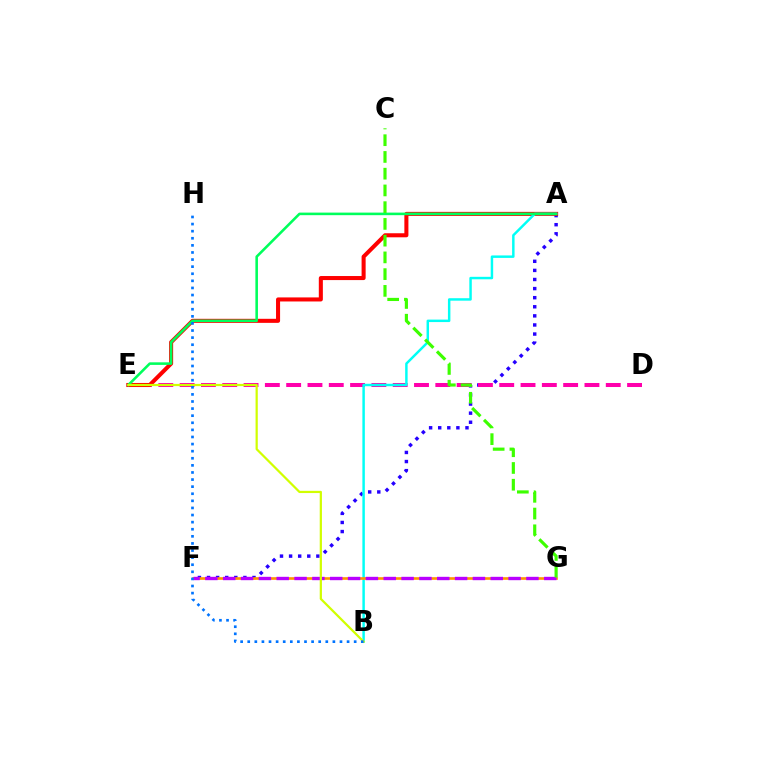{('A', 'F'): [{'color': '#2500ff', 'line_style': 'dotted', 'thickness': 2.47}], ('D', 'E'): [{'color': '#ff00ac', 'line_style': 'dashed', 'thickness': 2.89}], ('A', 'E'): [{'color': '#ff0000', 'line_style': 'solid', 'thickness': 2.92}, {'color': '#00ff5c', 'line_style': 'solid', 'thickness': 1.85}], ('A', 'B'): [{'color': '#00fff6', 'line_style': 'solid', 'thickness': 1.77}], ('F', 'G'): [{'color': '#ff9400', 'line_style': 'solid', 'thickness': 1.9}, {'color': '#b900ff', 'line_style': 'dashed', 'thickness': 2.42}], ('B', 'E'): [{'color': '#d1ff00', 'line_style': 'solid', 'thickness': 1.6}], ('C', 'G'): [{'color': '#3dff00', 'line_style': 'dashed', 'thickness': 2.27}], ('B', 'H'): [{'color': '#0074ff', 'line_style': 'dotted', 'thickness': 1.93}]}